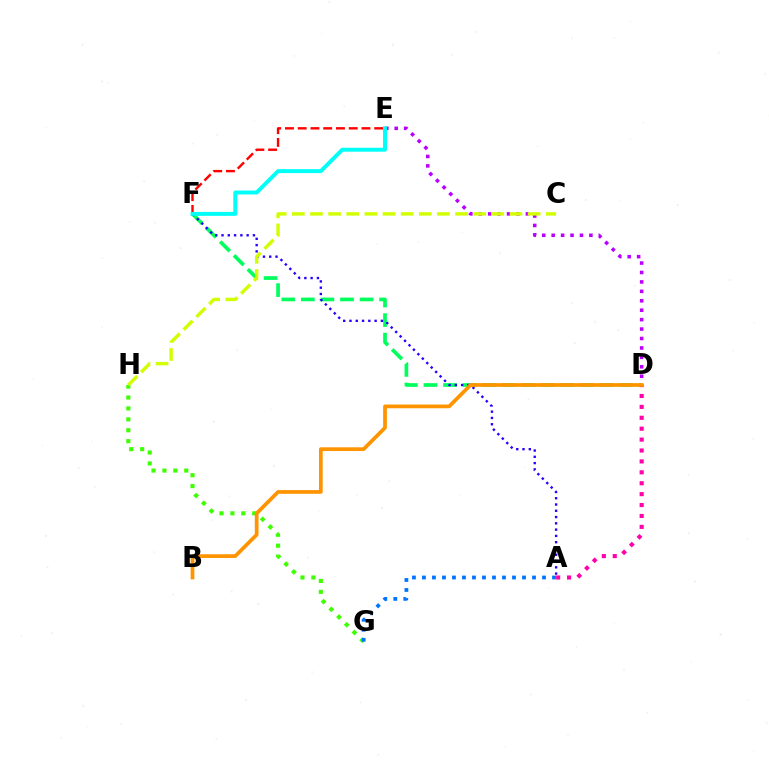{('D', 'E'): [{'color': '#b900ff', 'line_style': 'dotted', 'thickness': 2.56}], ('D', 'F'): [{'color': '#00ff5c', 'line_style': 'dashed', 'thickness': 2.66}], ('E', 'F'): [{'color': '#ff0000', 'line_style': 'dashed', 'thickness': 1.73}, {'color': '#00fff6', 'line_style': 'solid', 'thickness': 2.84}], ('A', 'F'): [{'color': '#2500ff', 'line_style': 'dotted', 'thickness': 1.71}], ('G', 'H'): [{'color': '#3dff00', 'line_style': 'dotted', 'thickness': 2.97}], ('A', 'D'): [{'color': '#ff00ac', 'line_style': 'dotted', 'thickness': 2.96}], ('B', 'D'): [{'color': '#ff9400', 'line_style': 'solid', 'thickness': 2.69}], ('C', 'H'): [{'color': '#d1ff00', 'line_style': 'dashed', 'thickness': 2.46}], ('A', 'G'): [{'color': '#0074ff', 'line_style': 'dotted', 'thickness': 2.72}]}